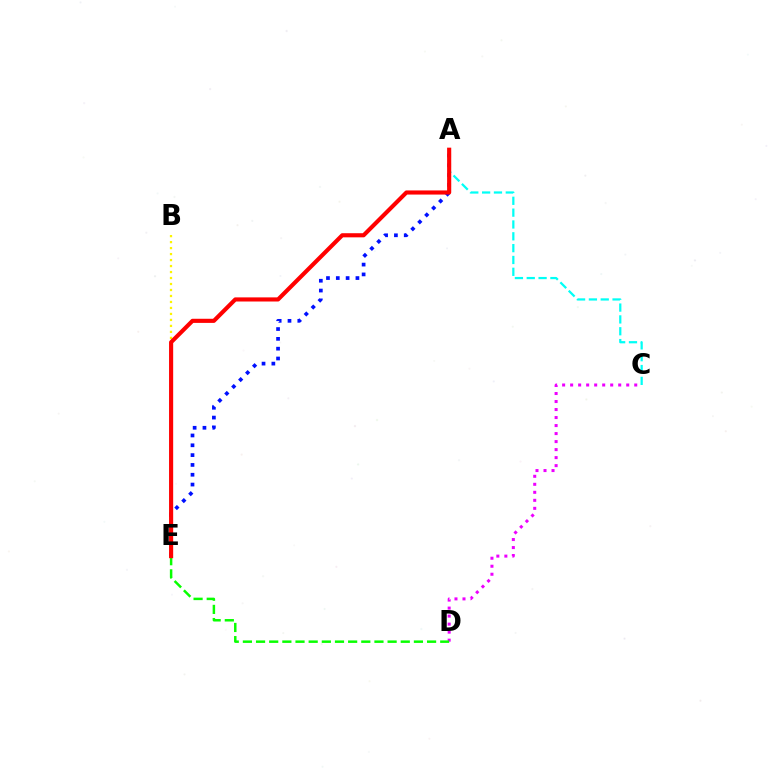{('B', 'E'): [{'color': '#fcf500', 'line_style': 'dotted', 'thickness': 1.63}], ('C', 'D'): [{'color': '#ee00ff', 'line_style': 'dotted', 'thickness': 2.18}], ('A', 'E'): [{'color': '#0010ff', 'line_style': 'dotted', 'thickness': 2.67}, {'color': '#ff0000', 'line_style': 'solid', 'thickness': 2.97}], ('D', 'E'): [{'color': '#08ff00', 'line_style': 'dashed', 'thickness': 1.79}], ('A', 'C'): [{'color': '#00fff6', 'line_style': 'dashed', 'thickness': 1.61}]}